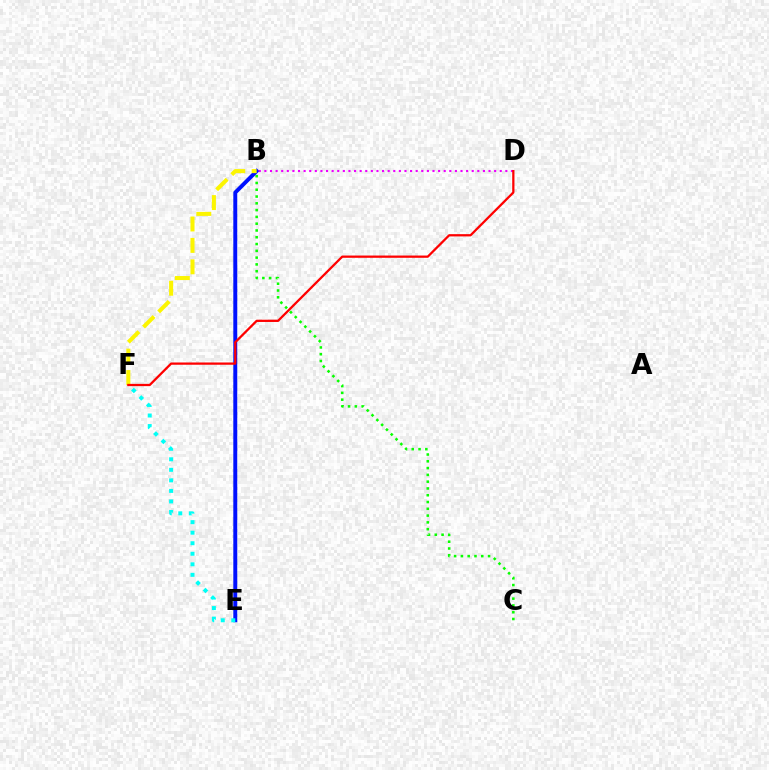{('B', 'C'): [{'color': '#08ff00', 'line_style': 'dotted', 'thickness': 1.84}], ('B', 'E'): [{'color': '#0010ff', 'line_style': 'solid', 'thickness': 2.83}], ('E', 'F'): [{'color': '#00fff6', 'line_style': 'dotted', 'thickness': 2.86}], ('B', 'F'): [{'color': '#fcf500', 'line_style': 'dashed', 'thickness': 2.91}], ('B', 'D'): [{'color': '#ee00ff', 'line_style': 'dotted', 'thickness': 1.52}], ('D', 'F'): [{'color': '#ff0000', 'line_style': 'solid', 'thickness': 1.63}]}